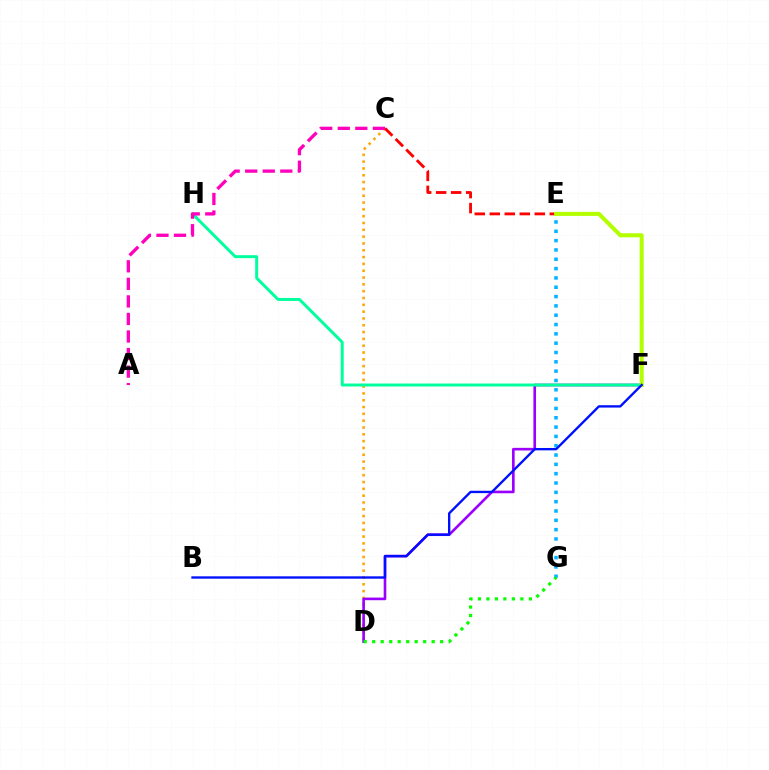{('C', 'D'): [{'color': '#ffa500', 'line_style': 'dotted', 'thickness': 1.85}], ('D', 'F'): [{'color': '#9b00ff', 'line_style': 'solid', 'thickness': 1.9}], ('F', 'H'): [{'color': '#00ff9d', 'line_style': 'solid', 'thickness': 2.14}], ('E', 'G'): [{'color': '#00b5ff', 'line_style': 'dotted', 'thickness': 2.53}], ('C', 'E'): [{'color': '#ff0000', 'line_style': 'dashed', 'thickness': 2.04}], ('E', 'F'): [{'color': '#b3ff00', 'line_style': 'solid', 'thickness': 2.9}], ('A', 'C'): [{'color': '#ff00bd', 'line_style': 'dashed', 'thickness': 2.38}], ('B', 'F'): [{'color': '#0010ff', 'line_style': 'solid', 'thickness': 1.7}], ('D', 'G'): [{'color': '#08ff00', 'line_style': 'dotted', 'thickness': 2.31}]}